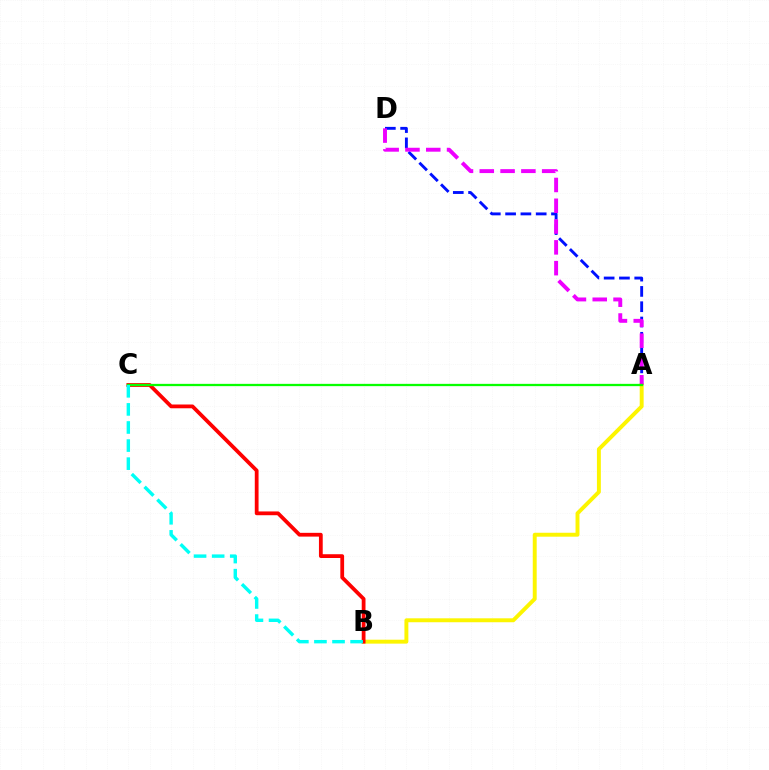{('A', 'D'): [{'color': '#0010ff', 'line_style': 'dashed', 'thickness': 2.08}, {'color': '#ee00ff', 'line_style': 'dashed', 'thickness': 2.83}], ('A', 'B'): [{'color': '#fcf500', 'line_style': 'solid', 'thickness': 2.83}], ('B', 'C'): [{'color': '#ff0000', 'line_style': 'solid', 'thickness': 2.72}, {'color': '#00fff6', 'line_style': 'dashed', 'thickness': 2.46}], ('A', 'C'): [{'color': '#08ff00', 'line_style': 'solid', 'thickness': 1.65}]}